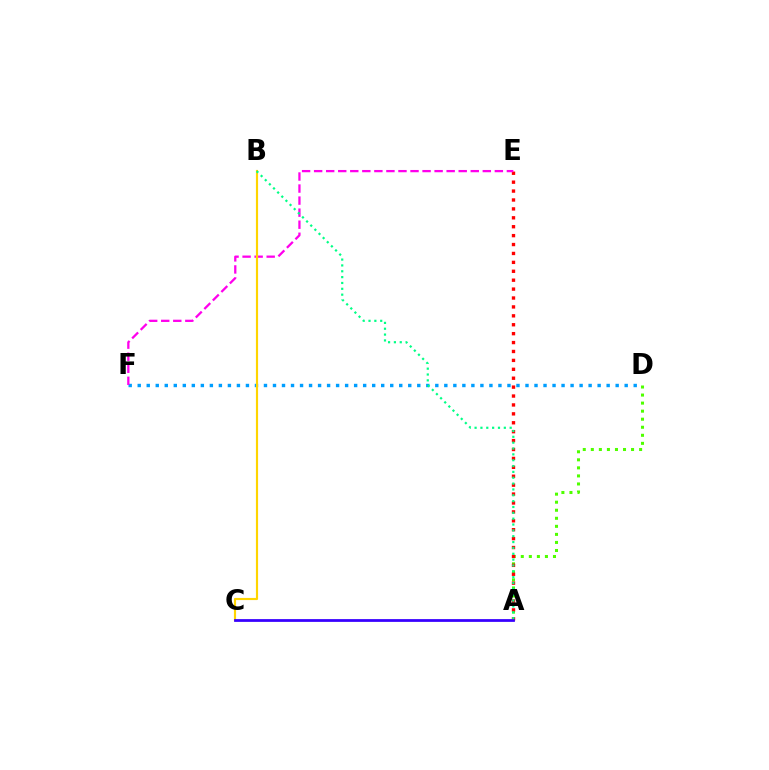{('A', 'D'): [{'color': '#4fff00', 'line_style': 'dotted', 'thickness': 2.19}], ('A', 'E'): [{'color': '#ff0000', 'line_style': 'dotted', 'thickness': 2.42}], ('D', 'F'): [{'color': '#009eff', 'line_style': 'dotted', 'thickness': 2.45}], ('E', 'F'): [{'color': '#ff00ed', 'line_style': 'dashed', 'thickness': 1.64}], ('B', 'C'): [{'color': '#ffd500', 'line_style': 'solid', 'thickness': 1.55}], ('A', 'C'): [{'color': '#3700ff', 'line_style': 'solid', 'thickness': 1.99}], ('A', 'B'): [{'color': '#00ff86', 'line_style': 'dotted', 'thickness': 1.59}]}